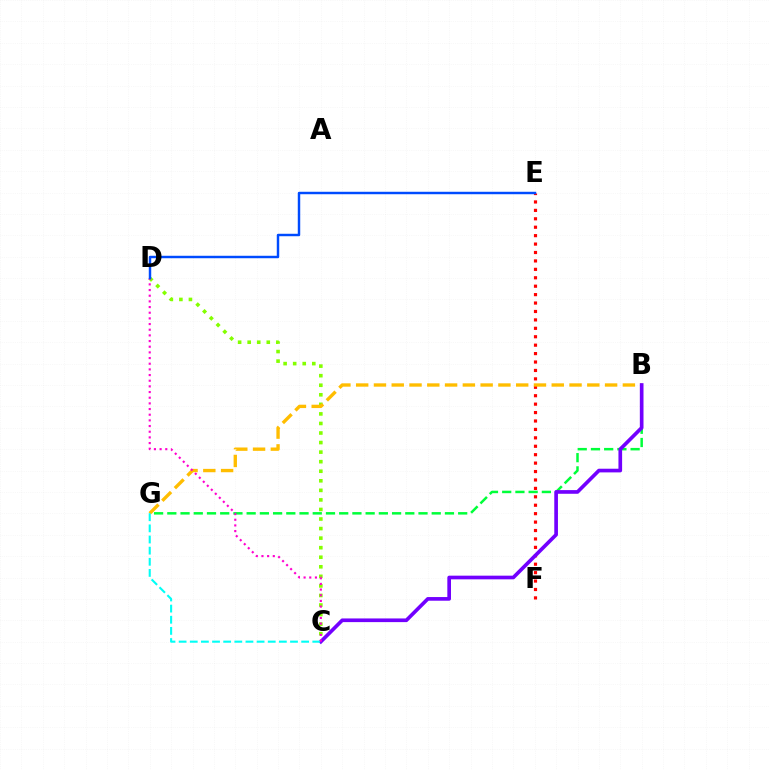{('E', 'F'): [{'color': '#ff0000', 'line_style': 'dotted', 'thickness': 2.29}], ('B', 'G'): [{'color': '#00ff39', 'line_style': 'dashed', 'thickness': 1.8}, {'color': '#ffbd00', 'line_style': 'dashed', 'thickness': 2.42}], ('C', 'D'): [{'color': '#84ff00', 'line_style': 'dotted', 'thickness': 2.6}, {'color': '#ff00cf', 'line_style': 'dotted', 'thickness': 1.54}], ('B', 'C'): [{'color': '#7200ff', 'line_style': 'solid', 'thickness': 2.64}], ('C', 'G'): [{'color': '#00fff6', 'line_style': 'dashed', 'thickness': 1.51}], ('D', 'E'): [{'color': '#004bff', 'line_style': 'solid', 'thickness': 1.77}]}